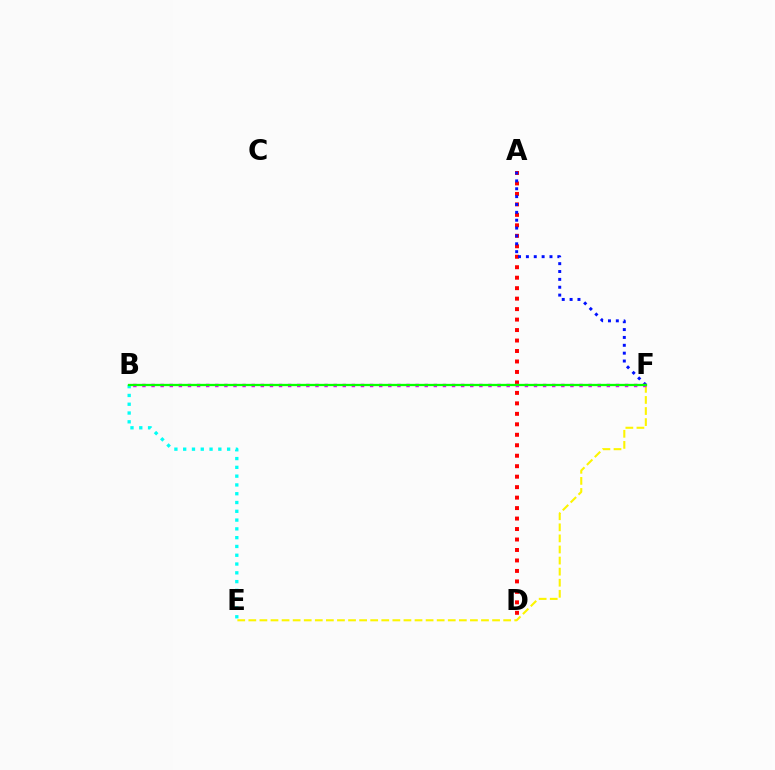{('B', 'E'): [{'color': '#00fff6', 'line_style': 'dotted', 'thickness': 2.39}], ('A', 'D'): [{'color': '#ff0000', 'line_style': 'dotted', 'thickness': 2.85}], ('A', 'F'): [{'color': '#0010ff', 'line_style': 'dotted', 'thickness': 2.14}], ('E', 'F'): [{'color': '#fcf500', 'line_style': 'dashed', 'thickness': 1.51}], ('B', 'F'): [{'color': '#ee00ff', 'line_style': 'dotted', 'thickness': 2.47}, {'color': '#08ff00', 'line_style': 'solid', 'thickness': 1.65}]}